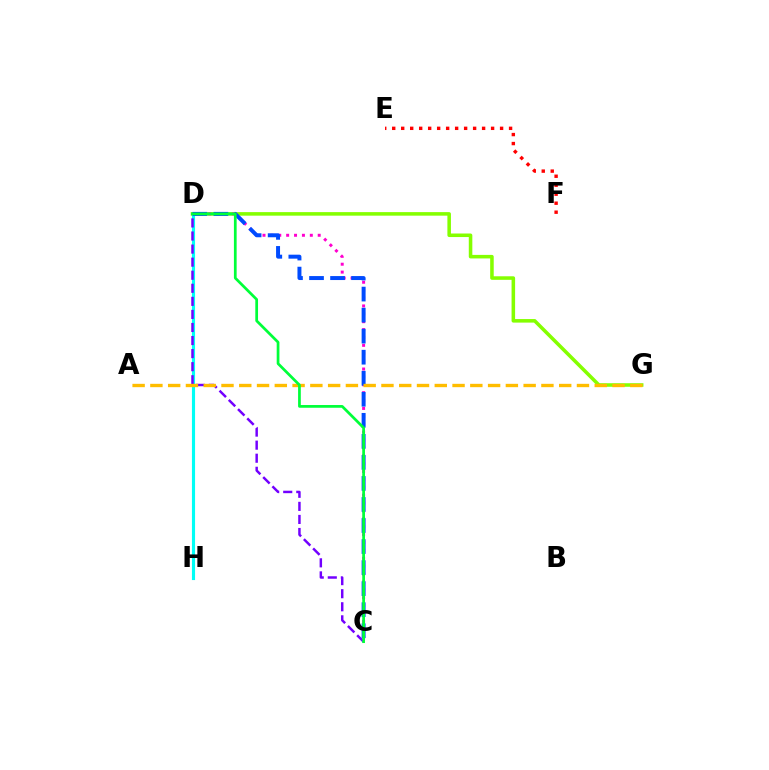{('D', 'G'): [{'color': '#84ff00', 'line_style': 'solid', 'thickness': 2.55}], ('C', 'D'): [{'color': '#ff00cf', 'line_style': 'dotted', 'thickness': 2.14}, {'color': '#004bff', 'line_style': 'dashed', 'thickness': 2.86}, {'color': '#7200ff', 'line_style': 'dashed', 'thickness': 1.77}, {'color': '#00ff39', 'line_style': 'solid', 'thickness': 1.96}], ('E', 'F'): [{'color': '#ff0000', 'line_style': 'dotted', 'thickness': 2.44}], ('D', 'H'): [{'color': '#00fff6', 'line_style': 'solid', 'thickness': 2.25}], ('A', 'G'): [{'color': '#ffbd00', 'line_style': 'dashed', 'thickness': 2.41}]}